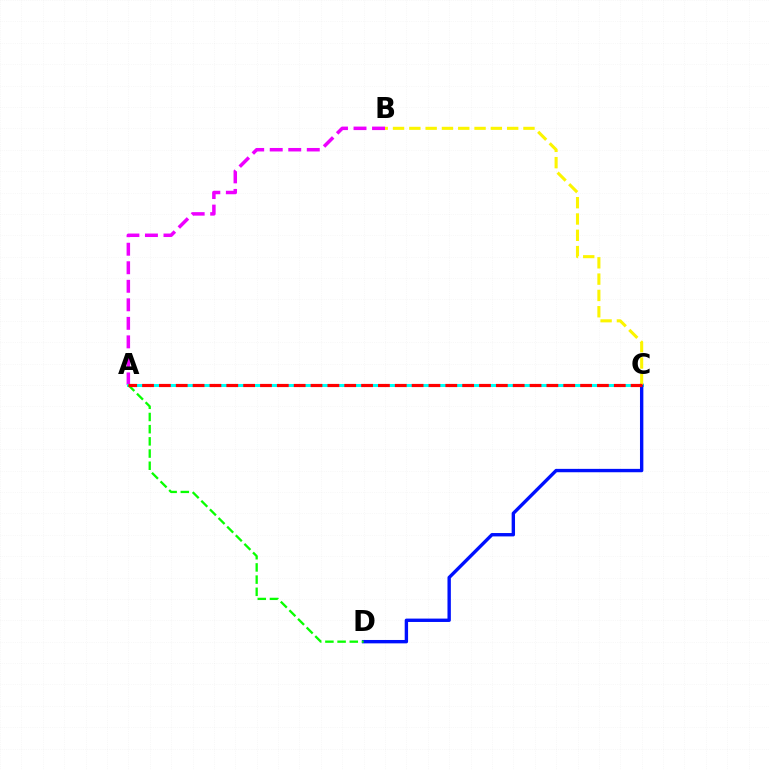{('A', 'B'): [{'color': '#ee00ff', 'line_style': 'dashed', 'thickness': 2.52}], ('A', 'C'): [{'color': '#00fff6', 'line_style': 'solid', 'thickness': 2.16}, {'color': '#ff0000', 'line_style': 'dashed', 'thickness': 2.29}], ('C', 'D'): [{'color': '#0010ff', 'line_style': 'solid', 'thickness': 2.43}], ('B', 'C'): [{'color': '#fcf500', 'line_style': 'dashed', 'thickness': 2.21}], ('A', 'D'): [{'color': '#08ff00', 'line_style': 'dashed', 'thickness': 1.66}]}